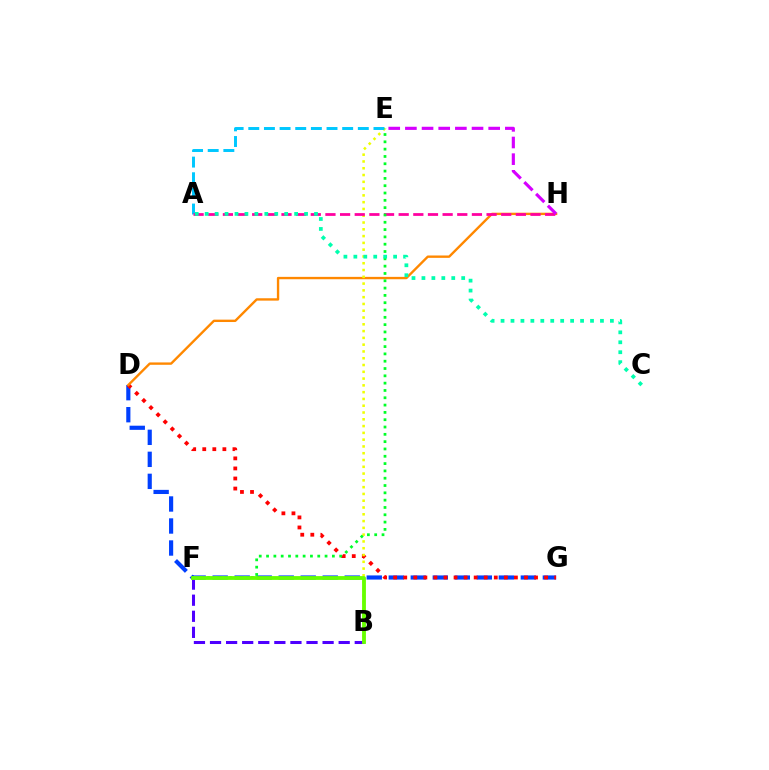{('D', 'G'): [{'color': '#003fff', 'line_style': 'dashed', 'thickness': 2.99}, {'color': '#ff0000', 'line_style': 'dotted', 'thickness': 2.73}], ('D', 'H'): [{'color': '#ff8800', 'line_style': 'solid', 'thickness': 1.71}], ('B', 'E'): [{'color': '#eeff00', 'line_style': 'dotted', 'thickness': 1.84}], ('B', 'F'): [{'color': '#4f00ff', 'line_style': 'dashed', 'thickness': 2.18}, {'color': '#66ff00', 'line_style': 'solid', 'thickness': 2.76}], ('A', 'E'): [{'color': '#00c7ff', 'line_style': 'dashed', 'thickness': 2.13}], ('A', 'H'): [{'color': '#ff00a0', 'line_style': 'dashed', 'thickness': 1.99}], ('E', 'F'): [{'color': '#00ff27', 'line_style': 'dotted', 'thickness': 1.99}], ('E', 'H'): [{'color': '#d600ff', 'line_style': 'dashed', 'thickness': 2.26}], ('A', 'C'): [{'color': '#00ffaf', 'line_style': 'dotted', 'thickness': 2.7}]}